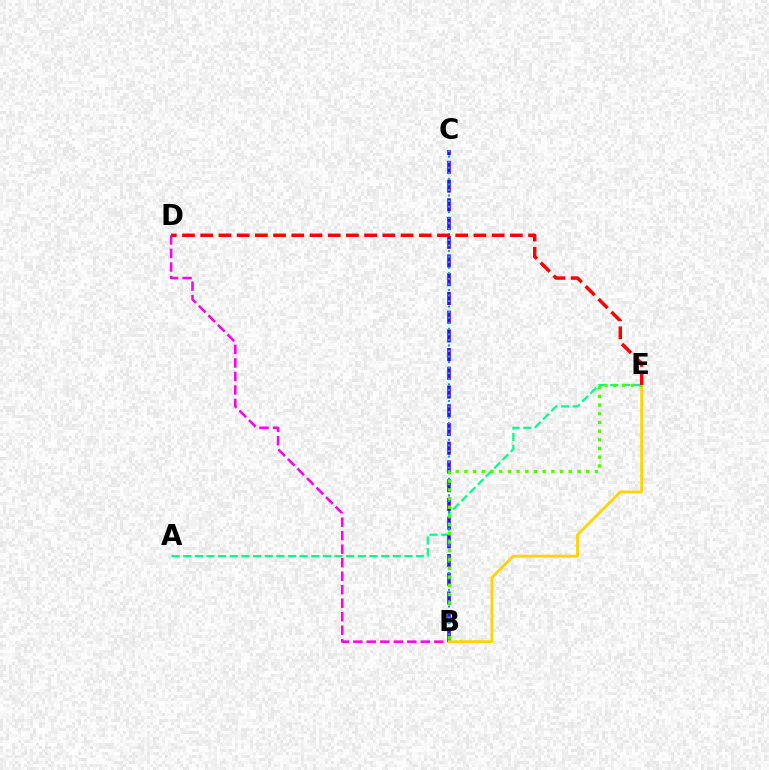{('A', 'E'): [{'color': '#00ff86', 'line_style': 'dashed', 'thickness': 1.58}], ('B', 'D'): [{'color': '#ff00ed', 'line_style': 'dashed', 'thickness': 1.83}], ('B', 'C'): [{'color': '#3700ff', 'line_style': 'dashed', 'thickness': 2.54}, {'color': '#009eff', 'line_style': 'dotted', 'thickness': 1.51}], ('B', 'E'): [{'color': '#ffd500', 'line_style': 'solid', 'thickness': 2.03}, {'color': '#4fff00', 'line_style': 'dotted', 'thickness': 2.36}], ('D', 'E'): [{'color': '#ff0000', 'line_style': 'dashed', 'thickness': 2.47}]}